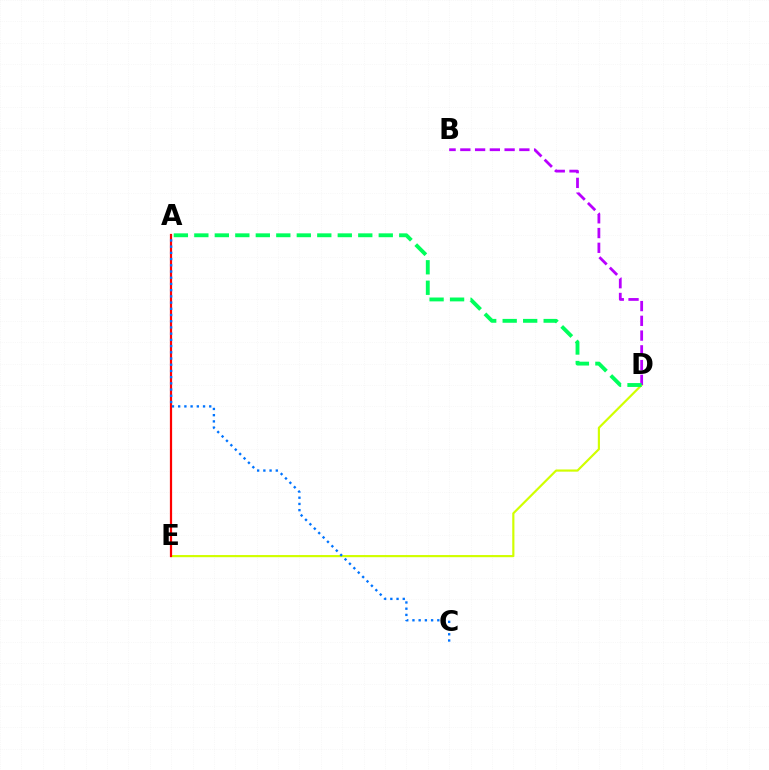{('D', 'E'): [{'color': '#d1ff00', 'line_style': 'solid', 'thickness': 1.57}], ('A', 'E'): [{'color': '#ff0000', 'line_style': 'solid', 'thickness': 1.61}], ('B', 'D'): [{'color': '#b900ff', 'line_style': 'dashed', 'thickness': 2.0}], ('A', 'D'): [{'color': '#00ff5c', 'line_style': 'dashed', 'thickness': 2.78}], ('A', 'C'): [{'color': '#0074ff', 'line_style': 'dotted', 'thickness': 1.69}]}